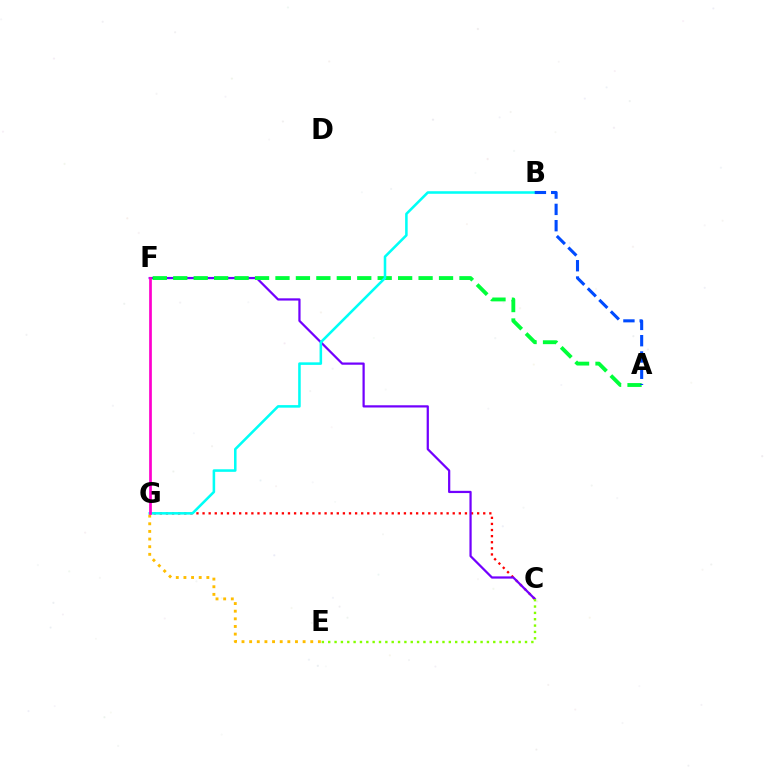{('C', 'G'): [{'color': '#ff0000', 'line_style': 'dotted', 'thickness': 1.66}], ('C', 'F'): [{'color': '#7200ff', 'line_style': 'solid', 'thickness': 1.61}], ('A', 'F'): [{'color': '#00ff39', 'line_style': 'dashed', 'thickness': 2.78}], ('B', 'G'): [{'color': '#00fff6', 'line_style': 'solid', 'thickness': 1.84}], ('A', 'B'): [{'color': '#004bff', 'line_style': 'dashed', 'thickness': 2.21}], ('E', 'G'): [{'color': '#ffbd00', 'line_style': 'dotted', 'thickness': 2.08}], ('F', 'G'): [{'color': '#ff00cf', 'line_style': 'solid', 'thickness': 1.95}], ('C', 'E'): [{'color': '#84ff00', 'line_style': 'dotted', 'thickness': 1.72}]}